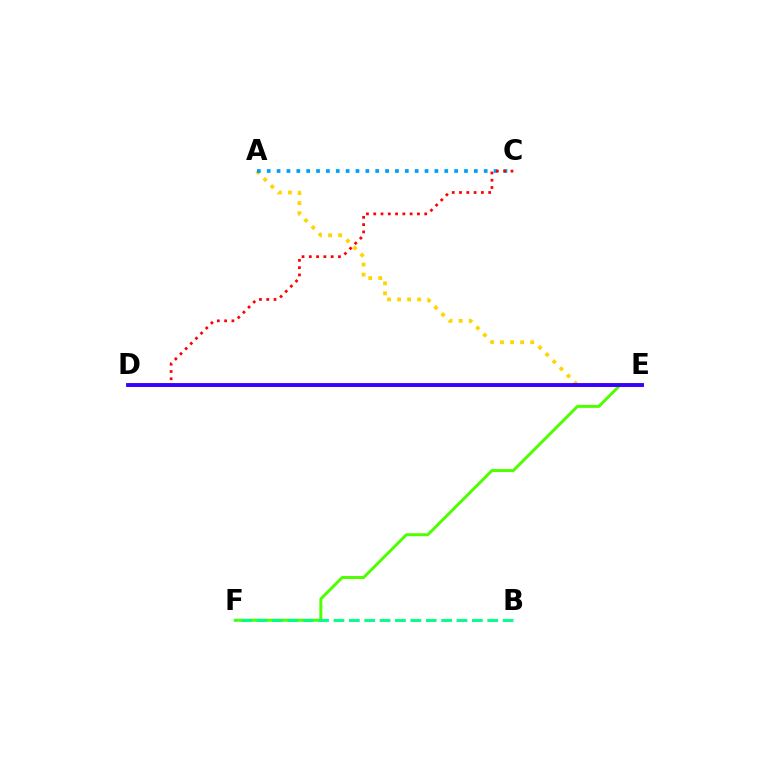{('A', 'E'): [{'color': '#ffd500', 'line_style': 'dotted', 'thickness': 2.73}], ('A', 'C'): [{'color': '#009eff', 'line_style': 'dotted', 'thickness': 2.68}], ('D', 'E'): [{'color': '#ff00ed', 'line_style': 'solid', 'thickness': 1.94}, {'color': '#3700ff', 'line_style': 'solid', 'thickness': 2.78}], ('E', 'F'): [{'color': '#4fff00', 'line_style': 'solid', 'thickness': 2.14}], ('C', 'D'): [{'color': '#ff0000', 'line_style': 'dotted', 'thickness': 1.98}], ('B', 'F'): [{'color': '#00ff86', 'line_style': 'dashed', 'thickness': 2.09}]}